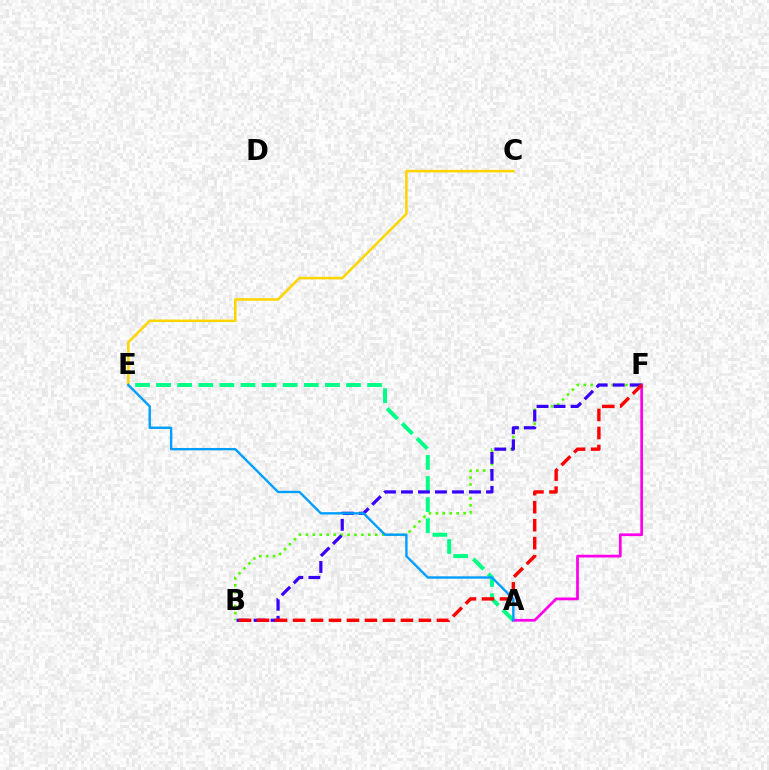{('C', 'E'): [{'color': '#ffd500', 'line_style': 'solid', 'thickness': 1.82}], ('A', 'E'): [{'color': '#00ff86', 'line_style': 'dashed', 'thickness': 2.87}, {'color': '#009eff', 'line_style': 'solid', 'thickness': 1.71}], ('A', 'F'): [{'color': '#ff00ed', 'line_style': 'solid', 'thickness': 1.97}], ('B', 'F'): [{'color': '#4fff00', 'line_style': 'dotted', 'thickness': 1.89}, {'color': '#3700ff', 'line_style': 'dashed', 'thickness': 2.31}, {'color': '#ff0000', 'line_style': 'dashed', 'thickness': 2.44}]}